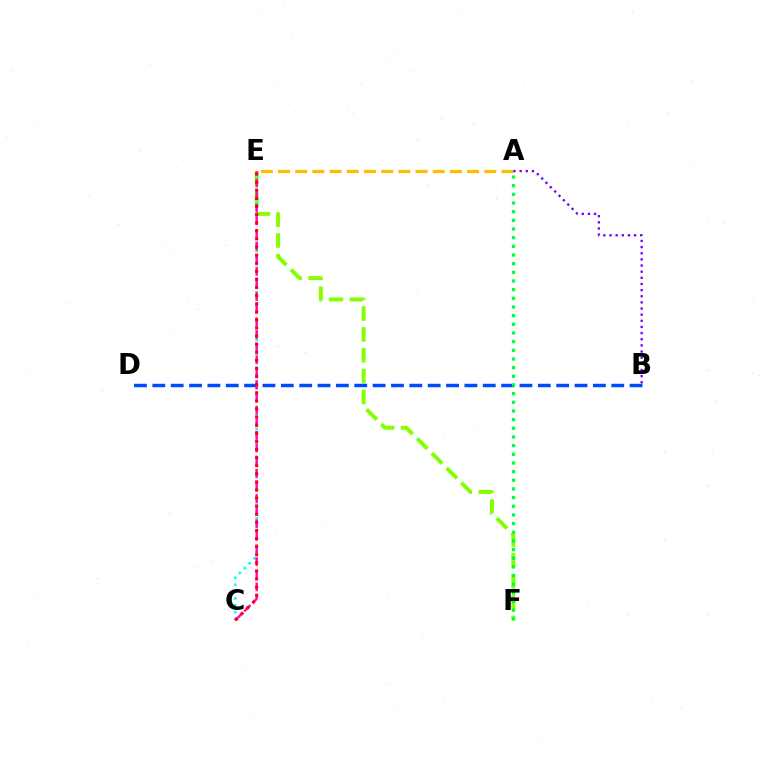{('E', 'F'): [{'color': '#84ff00', 'line_style': 'dashed', 'thickness': 2.83}], ('C', 'E'): [{'color': '#00fff6', 'line_style': 'dotted', 'thickness': 1.86}, {'color': '#ff00cf', 'line_style': 'dashed', 'thickness': 1.71}, {'color': '#ff0000', 'line_style': 'dotted', 'thickness': 2.2}], ('B', 'D'): [{'color': '#004bff', 'line_style': 'dashed', 'thickness': 2.49}], ('A', 'F'): [{'color': '#00ff39', 'line_style': 'dotted', 'thickness': 2.35}], ('A', 'E'): [{'color': '#ffbd00', 'line_style': 'dashed', 'thickness': 2.34}], ('A', 'B'): [{'color': '#7200ff', 'line_style': 'dotted', 'thickness': 1.67}]}